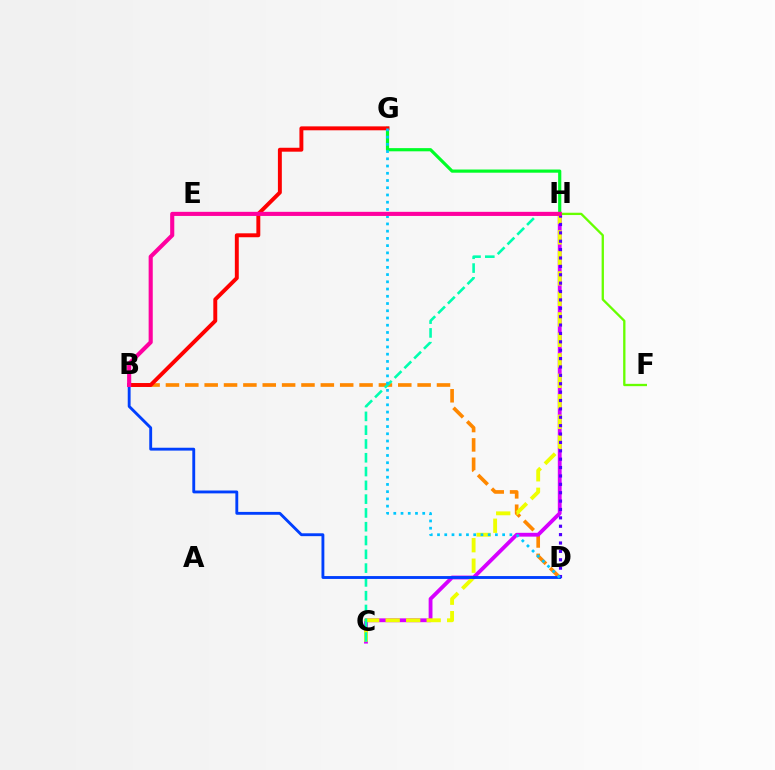{('B', 'D'): [{'color': '#ff8800', 'line_style': 'dashed', 'thickness': 2.63}, {'color': '#003fff', 'line_style': 'solid', 'thickness': 2.06}], ('G', 'H'): [{'color': '#00ff27', 'line_style': 'solid', 'thickness': 2.29}], ('B', 'G'): [{'color': '#ff0000', 'line_style': 'solid', 'thickness': 2.83}], ('C', 'H'): [{'color': '#d600ff', 'line_style': 'solid', 'thickness': 2.76}, {'color': '#eeff00', 'line_style': 'dashed', 'thickness': 2.78}, {'color': '#00ffaf', 'line_style': 'dashed', 'thickness': 1.87}], ('E', 'F'): [{'color': '#66ff00', 'line_style': 'solid', 'thickness': 1.66}], ('D', 'H'): [{'color': '#4f00ff', 'line_style': 'dotted', 'thickness': 2.28}], ('D', 'G'): [{'color': '#00c7ff', 'line_style': 'dotted', 'thickness': 1.97}], ('B', 'H'): [{'color': '#ff00a0', 'line_style': 'solid', 'thickness': 2.96}]}